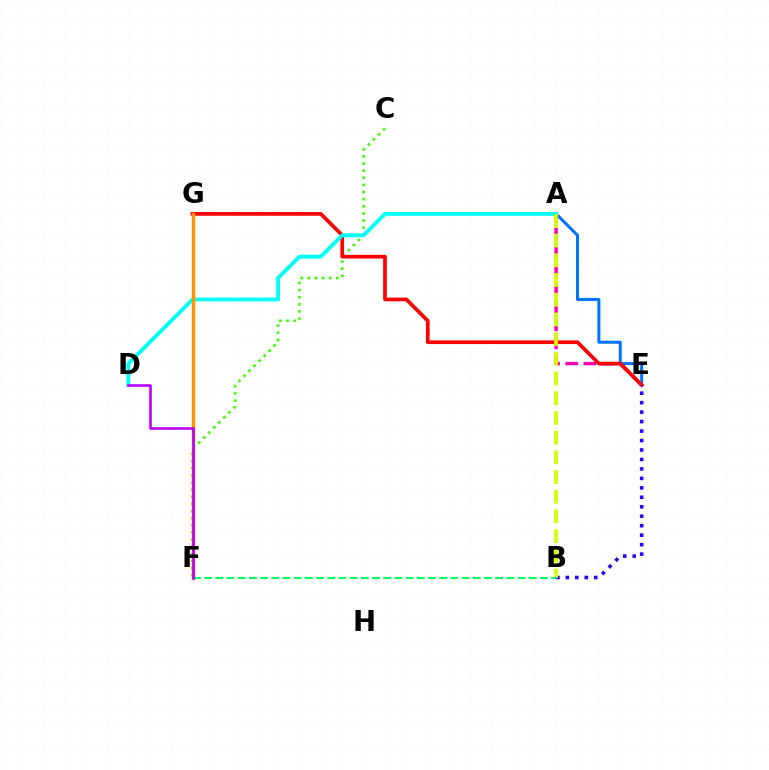{('A', 'E'): [{'color': '#0074ff', 'line_style': 'solid', 'thickness': 2.16}, {'color': '#ff00ac', 'line_style': 'dashed', 'thickness': 2.46}], ('C', 'F'): [{'color': '#3dff00', 'line_style': 'dotted', 'thickness': 1.94}], ('E', 'G'): [{'color': '#ff0000', 'line_style': 'solid', 'thickness': 2.66}], ('A', 'D'): [{'color': '#00fff6', 'line_style': 'solid', 'thickness': 2.77}], ('B', 'E'): [{'color': '#2500ff', 'line_style': 'dotted', 'thickness': 2.57}], ('A', 'B'): [{'color': '#d1ff00', 'line_style': 'dashed', 'thickness': 2.68}], ('F', 'G'): [{'color': '#ff9400', 'line_style': 'solid', 'thickness': 2.49}], ('B', 'F'): [{'color': '#00ff5c', 'line_style': 'dashed', 'thickness': 1.52}], ('D', 'F'): [{'color': '#b900ff', 'line_style': 'solid', 'thickness': 1.89}]}